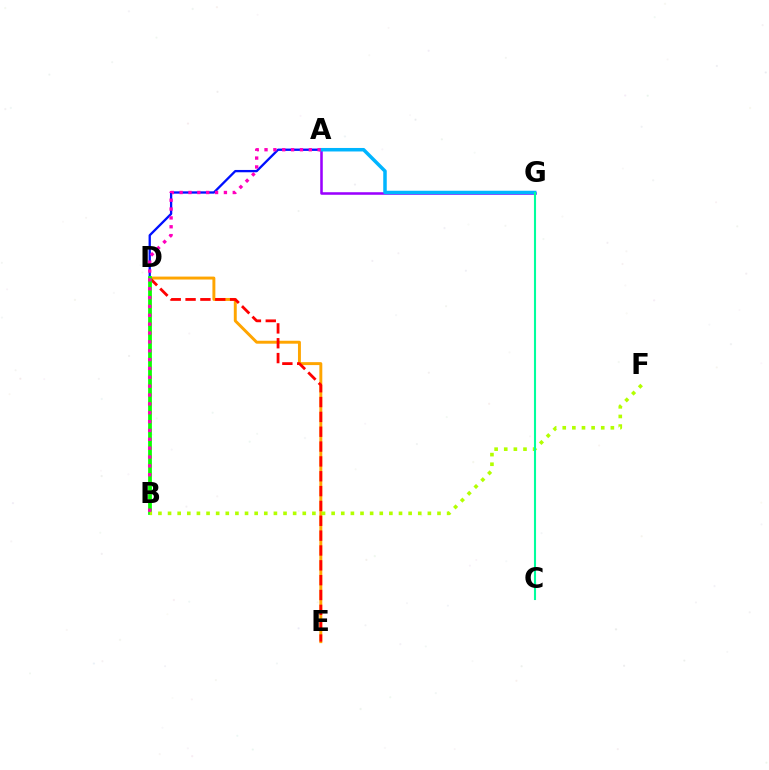{('A', 'D'): [{'color': '#0010ff', 'line_style': 'solid', 'thickness': 1.66}], ('D', 'E'): [{'color': '#ffa500', 'line_style': 'solid', 'thickness': 2.11}, {'color': '#ff0000', 'line_style': 'dashed', 'thickness': 2.02}], ('A', 'G'): [{'color': '#9b00ff', 'line_style': 'solid', 'thickness': 1.84}, {'color': '#00b5ff', 'line_style': 'solid', 'thickness': 2.52}], ('B', 'D'): [{'color': '#08ff00', 'line_style': 'solid', 'thickness': 2.71}], ('B', 'F'): [{'color': '#b3ff00', 'line_style': 'dotted', 'thickness': 2.61}], ('C', 'G'): [{'color': '#00ff9d', 'line_style': 'solid', 'thickness': 1.51}], ('A', 'B'): [{'color': '#ff00bd', 'line_style': 'dotted', 'thickness': 2.41}]}